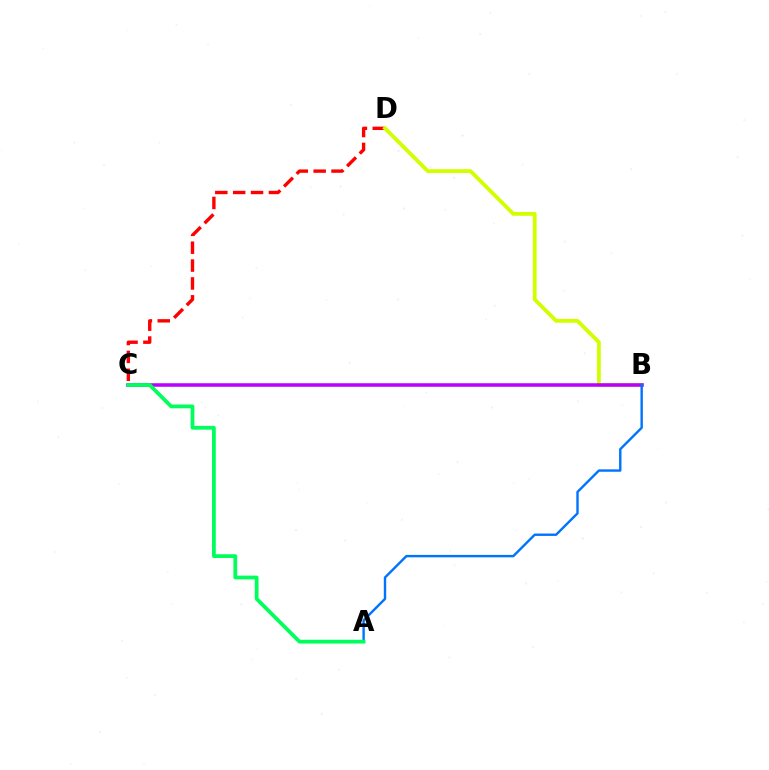{('C', 'D'): [{'color': '#ff0000', 'line_style': 'dashed', 'thickness': 2.43}], ('B', 'D'): [{'color': '#d1ff00', 'line_style': 'solid', 'thickness': 2.75}], ('B', 'C'): [{'color': '#b900ff', 'line_style': 'solid', 'thickness': 2.54}], ('A', 'B'): [{'color': '#0074ff', 'line_style': 'solid', 'thickness': 1.73}], ('A', 'C'): [{'color': '#00ff5c', 'line_style': 'solid', 'thickness': 2.71}]}